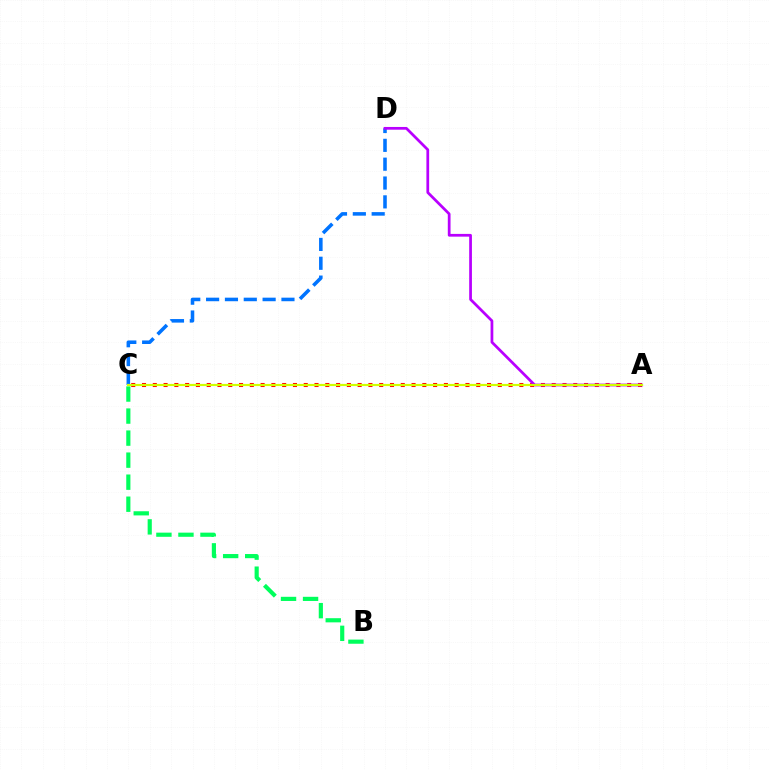{('C', 'D'): [{'color': '#0074ff', 'line_style': 'dashed', 'thickness': 2.56}], ('A', 'C'): [{'color': '#ff0000', 'line_style': 'dotted', 'thickness': 2.93}, {'color': '#d1ff00', 'line_style': 'solid', 'thickness': 1.56}], ('A', 'D'): [{'color': '#b900ff', 'line_style': 'solid', 'thickness': 1.98}], ('B', 'C'): [{'color': '#00ff5c', 'line_style': 'dashed', 'thickness': 2.99}]}